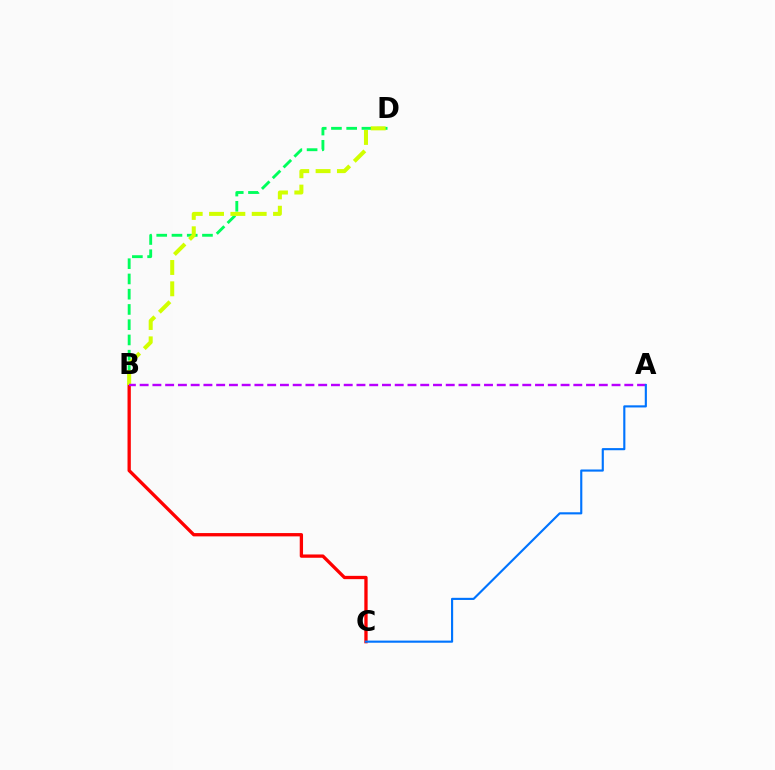{('B', 'C'): [{'color': '#ff0000', 'line_style': 'solid', 'thickness': 2.38}], ('B', 'D'): [{'color': '#00ff5c', 'line_style': 'dashed', 'thickness': 2.07}, {'color': '#d1ff00', 'line_style': 'dashed', 'thickness': 2.9}], ('A', 'B'): [{'color': '#b900ff', 'line_style': 'dashed', 'thickness': 1.73}], ('A', 'C'): [{'color': '#0074ff', 'line_style': 'solid', 'thickness': 1.54}]}